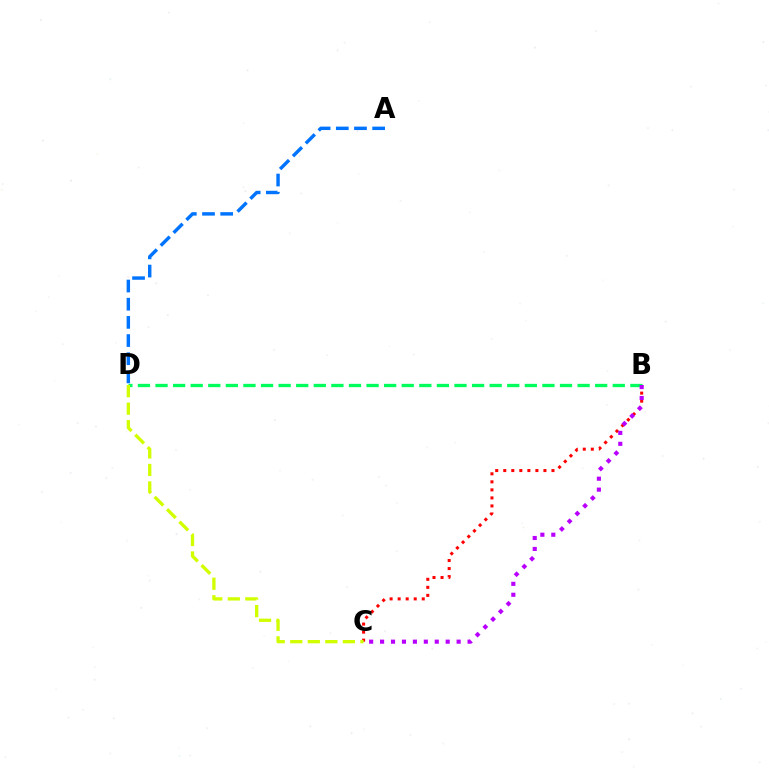{('B', 'D'): [{'color': '#00ff5c', 'line_style': 'dashed', 'thickness': 2.39}], ('B', 'C'): [{'color': '#ff0000', 'line_style': 'dotted', 'thickness': 2.18}, {'color': '#b900ff', 'line_style': 'dotted', 'thickness': 2.97}], ('C', 'D'): [{'color': '#d1ff00', 'line_style': 'dashed', 'thickness': 2.38}], ('A', 'D'): [{'color': '#0074ff', 'line_style': 'dashed', 'thickness': 2.47}]}